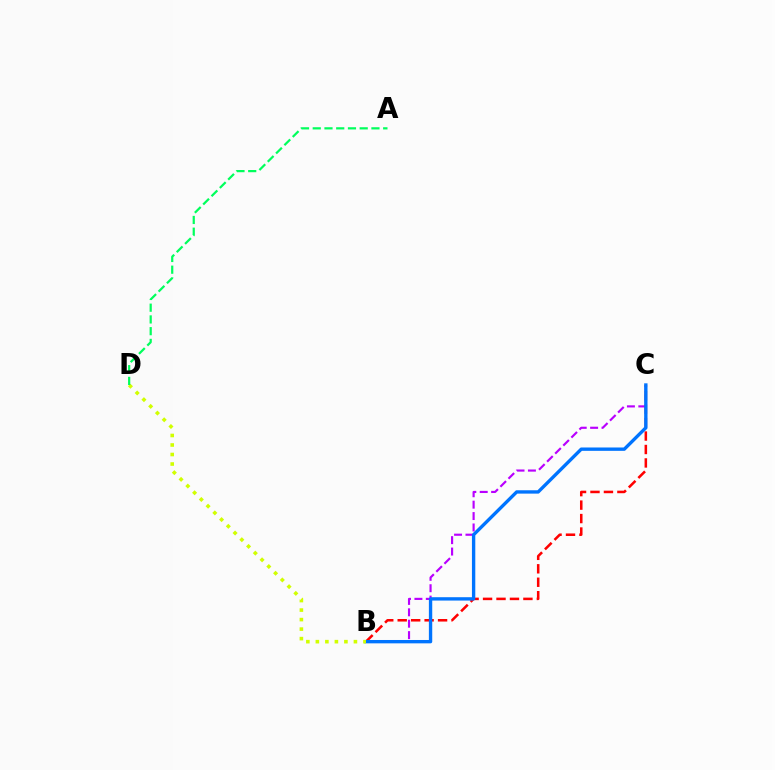{('B', 'C'): [{'color': '#b900ff', 'line_style': 'dashed', 'thickness': 1.55}, {'color': '#ff0000', 'line_style': 'dashed', 'thickness': 1.83}, {'color': '#0074ff', 'line_style': 'solid', 'thickness': 2.42}], ('B', 'D'): [{'color': '#d1ff00', 'line_style': 'dotted', 'thickness': 2.59}], ('A', 'D'): [{'color': '#00ff5c', 'line_style': 'dashed', 'thickness': 1.59}]}